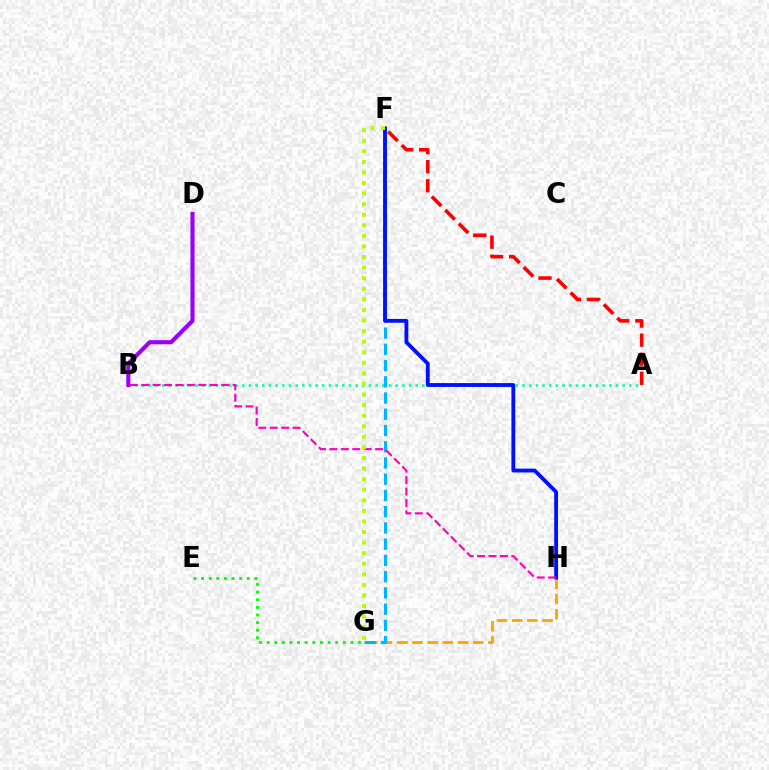{('A', 'F'): [{'color': '#ff0000', 'line_style': 'dashed', 'thickness': 2.59}], ('A', 'B'): [{'color': '#00ff9d', 'line_style': 'dotted', 'thickness': 1.81}], ('G', 'H'): [{'color': '#ffa500', 'line_style': 'dashed', 'thickness': 2.07}], ('E', 'G'): [{'color': '#08ff00', 'line_style': 'dotted', 'thickness': 2.07}], ('B', 'D'): [{'color': '#9b00ff', 'line_style': 'solid', 'thickness': 2.97}], ('F', 'G'): [{'color': '#00b5ff', 'line_style': 'dashed', 'thickness': 2.21}, {'color': '#b3ff00', 'line_style': 'dotted', 'thickness': 2.87}], ('F', 'H'): [{'color': '#0010ff', 'line_style': 'solid', 'thickness': 2.76}], ('B', 'H'): [{'color': '#ff00bd', 'line_style': 'dashed', 'thickness': 1.55}]}